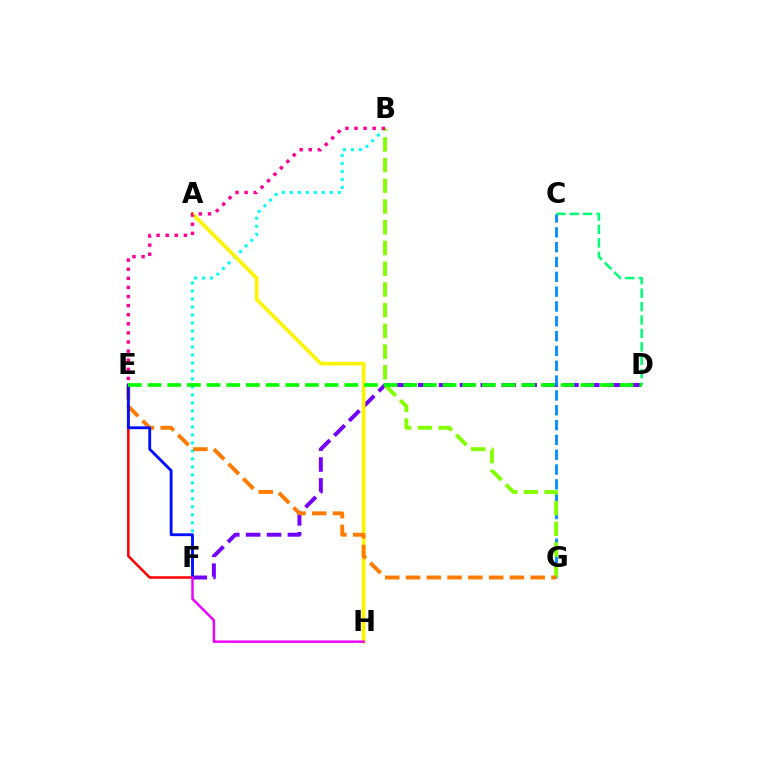{('B', 'F'): [{'color': '#00fff6', 'line_style': 'dotted', 'thickness': 2.17}], ('D', 'F'): [{'color': '#7200ff', 'line_style': 'dashed', 'thickness': 2.84}], ('C', 'D'): [{'color': '#00ff74', 'line_style': 'dashed', 'thickness': 1.82}], ('C', 'G'): [{'color': '#008cff', 'line_style': 'dashed', 'thickness': 2.01}], ('A', 'H'): [{'color': '#fcf500', 'line_style': 'solid', 'thickness': 2.59}], ('B', 'G'): [{'color': '#84ff00', 'line_style': 'dashed', 'thickness': 2.81}], ('E', 'G'): [{'color': '#ff7c00', 'line_style': 'dashed', 'thickness': 2.82}], ('B', 'E'): [{'color': '#ff0094', 'line_style': 'dotted', 'thickness': 2.47}], ('E', 'F'): [{'color': '#ff0000', 'line_style': 'solid', 'thickness': 1.82}, {'color': '#0010ff', 'line_style': 'solid', 'thickness': 2.05}], ('F', 'H'): [{'color': '#ee00ff', 'line_style': 'solid', 'thickness': 1.77}], ('D', 'E'): [{'color': '#08ff00', 'line_style': 'dashed', 'thickness': 2.67}]}